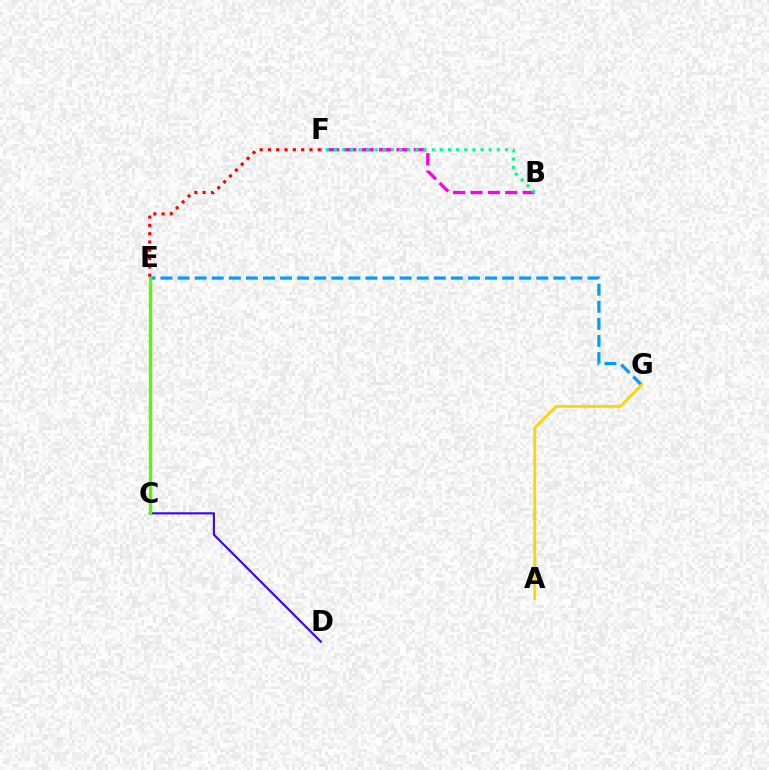{('C', 'D'): [{'color': '#3700ff', 'line_style': 'solid', 'thickness': 1.51}], ('E', 'F'): [{'color': '#ff0000', 'line_style': 'dotted', 'thickness': 2.26}], ('E', 'G'): [{'color': '#009eff', 'line_style': 'dashed', 'thickness': 2.32}], ('B', 'F'): [{'color': '#ff00ed', 'line_style': 'dashed', 'thickness': 2.36}, {'color': '#00ff86', 'line_style': 'dotted', 'thickness': 2.21}], ('A', 'G'): [{'color': '#ffd500', 'line_style': 'solid', 'thickness': 2.06}], ('C', 'E'): [{'color': '#4fff00', 'line_style': 'solid', 'thickness': 2.35}]}